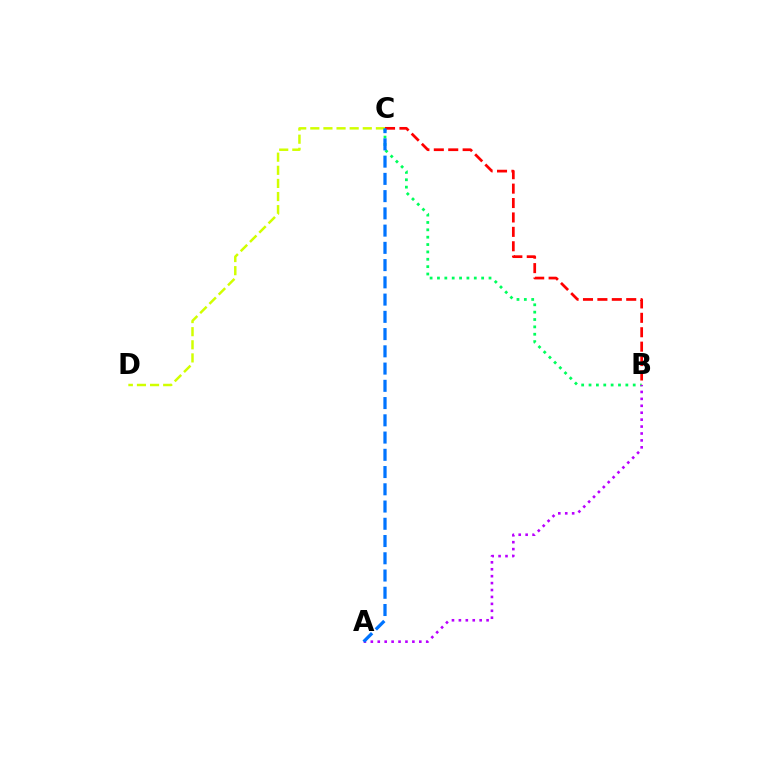{('B', 'C'): [{'color': '#00ff5c', 'line_style': 'dotted', 'thickness': 2.0}, {'color': '#ff0000', 'line_style': 'dashed', 'thickness': 1.96}], ('C', 'D'): [{'color': '#d1ff00', 'line_style': 'dashed', 'thickness': 1.78}], ('A', 'B'): [{'color': '#b900ff', 'line_style': 'dotted', 'thickness': 1.88}], ('A', 'C'): [{'color': '#0074ff', 'line_style': 'dashed', 'thickness': 2.34}]}